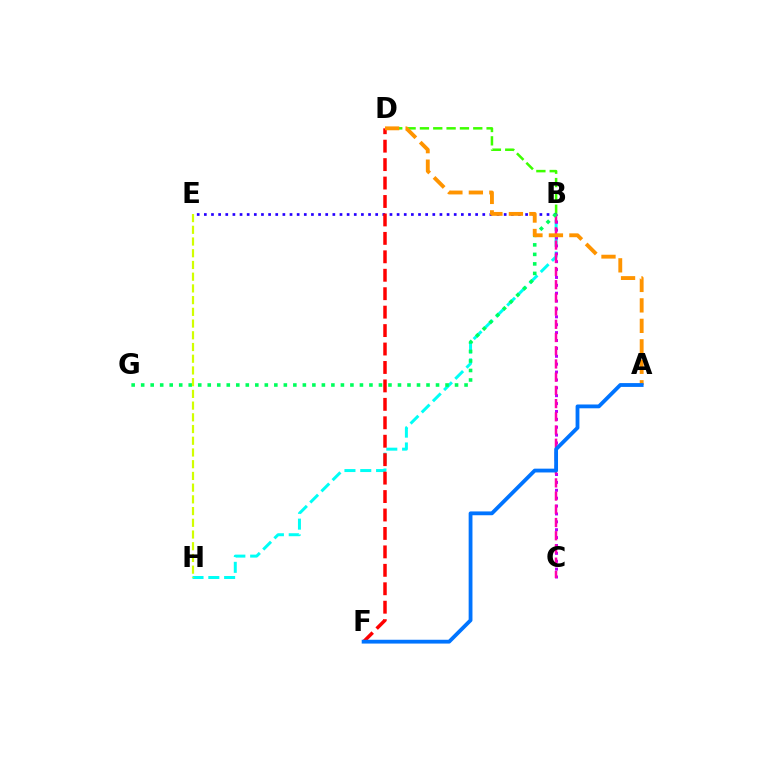{('B', 'H'): [{'color': '#00fff6', 'line_style': 'dashed', 'thickness': 2.15}], ('B', 'D'): [{'color': '#3dff00', 'line_style': 'dashed', 'thickness': 1.81}], ('B', 'C'): [{'color': '#b900ff', 'line_style': 'dotted', 'thickness': 2.14}, {'color': '#ff00ac', 'line_style': 'dashed', 'thickness': 1.79}], ('B', 'E'): [{'color': '#2500ff', 'line_style': 'dotted', 'thickness': 1.94}], ('B', 'G'): [{'color': '#00ff5c', 'line_style': 'dotted', 'thickness': 2.58}], ('D', 'F'): [{'color': '#ff0000', 'line_style': 'dashed', 'thickness': 2.51}], ('A', 'D'): [{'color': '#ff9400', 'line_style': 'dashed', 'thickness': 2.78}], ('A', 'F'): [{'color': '#0074ff', 'line_style': 'solid', 'thickness': 2.74}], ('E', 'H'): [{'color': '#d1ff00', 'line_style': 'dashed', 'thickness': 1.59}]}